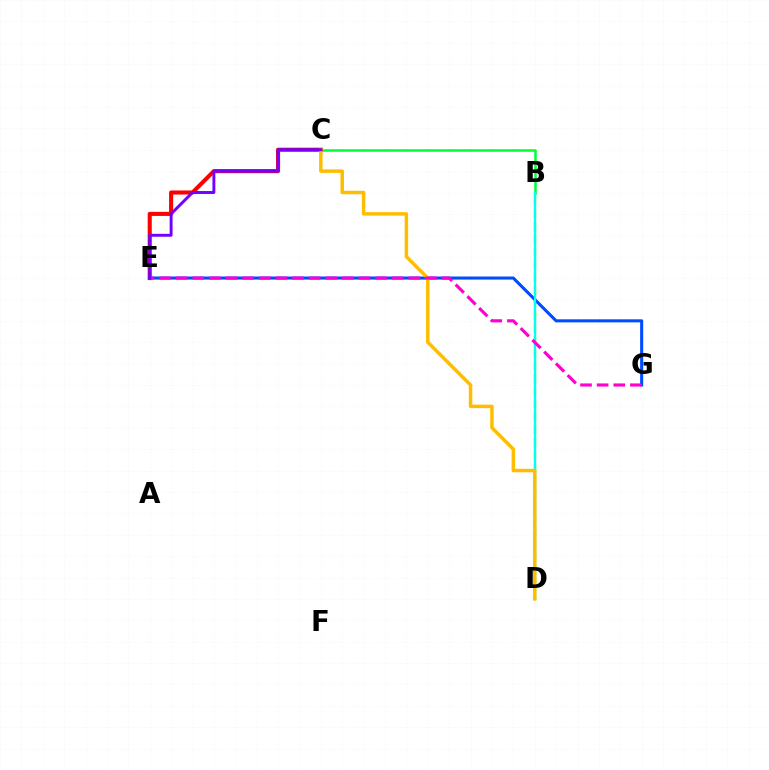{('B', 'D'): [{'color': '#84ff00', 'line_style': 'dashed', 'thickness': 1.72}, {'color': '#00fff6', 'line_style': 'solid', 'thickness': 1.67}], ('B', 'C'): [{'color': '#00ff39', 'line_style': 'solid', 'thickness': 1.82}], ('C', 'E'): [{'color': '#ff0000', 'line_style': 'solid', 'thickness': 2.94}, {'color': '#7200ff', 'line_style': 'solid', 'thickness': 2.11}], ('E', 'G'): [{'color': '#004bff', 'line_style': 'solid', 'thickness': 2.2}, {'color': '#ff00cf', 'line_style': 'dashed', 'thickness': 2.26}], ('C', 'D'): [{'color': '#ffbd00', 'line_style': 'solid', 'thickness': 2.51}]}